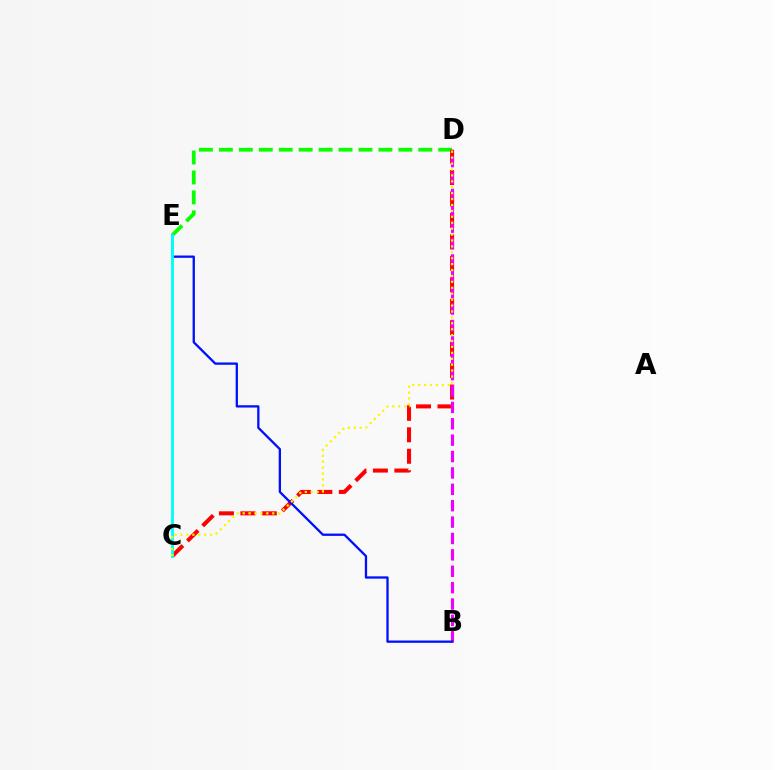{('D', 'E'): [{'color': '#08ff00', 'line_style': 'dashed', 'thickness': 2.71}], ('C', 'D'): [{'color': '#ff0000', 'line_style': 'dashed', 'thickness': 2.91}, {'color': '#fcf500', 'line_style': 'dotted', 'thickness': 1.61}], ('B', 'D'): [{'color': '#ee00ff', 'line_style': 'dashed', 'thickness': 2.23}], ('B', 'E'): [{'color': '#0010ff', 'line_style': 'solid', 'thickness': 1.66}], ('C', 'E'): [{'color': '#00fff6', 'line_style': 'solid', 'thickness': 2.09}]}